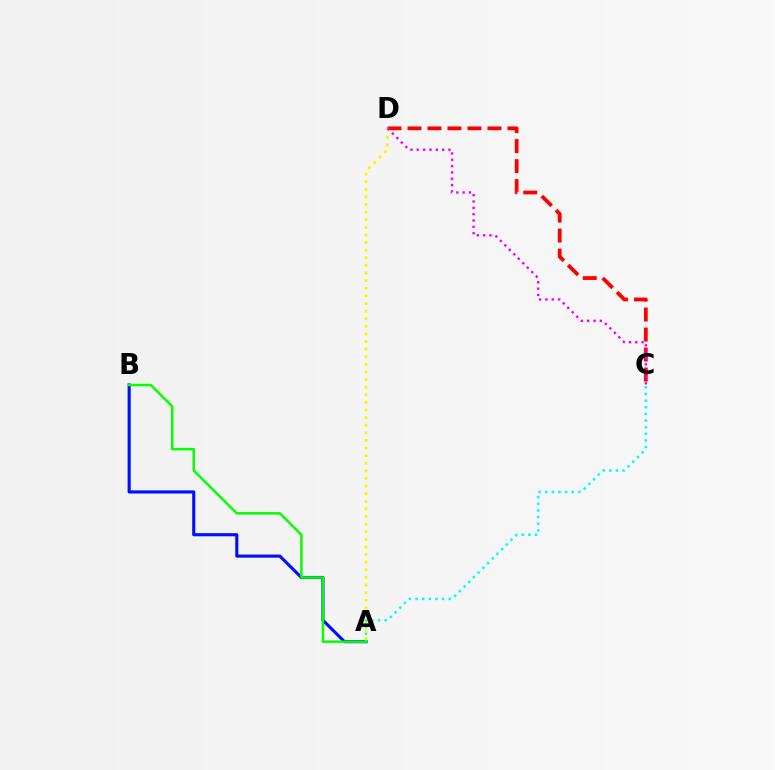{('C', 'D'): [{'color': '#ff0000', 'line_style': 'dashed', 'thickness': 2.72}, {'color': '#ee00ff', 'line_style': 'dotted', 'thickness': 1.72}], ('A', 'B'): [{'color': '#0010ff', 'line_style': 'solid', 'thickness': 2.25}, {'color': '#08ff00', 'line_style': 'solid', 'thickness': 1.8}], ('A', 'C'): [{'color': '#00fff6', 'line_style': 'dotted', 'thickness': 1.8}], ('A', 'D'): [{'color': '#fcf500', 'line_style': 'dotted', 'thickness': 2.07}]}